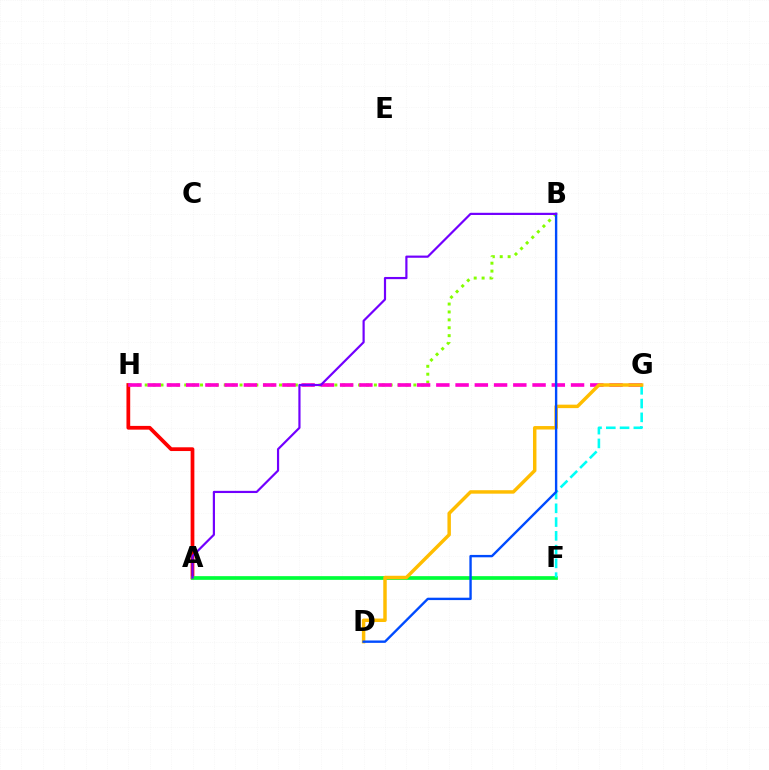{('A', 'H'): [{'color': '#ff0000', 'line_style': 'solid', 'thickness': 2.7}], ('A', 'F'): [{'color': '#00ff39', 'line_style': 'solid', 'thickness': 2.66}], ('F', 'G'): [{'color': '#00fff6', 'line_style': 'dashed', 'thickness': 1.87}], ('B', 'H'): [{'color': '#84ff00', 'line_style': 'dotted', 'thickness': 2.15}], ('G', 'H'): [{'color': '#ff00cf', 'line_style': 'dashed', 'thickness': 2.61}], ('D', 'G'): [{'color': '#ffbd00', 'line_style': 'solid', 'thickness': 2.49}], ('B', 'D'): [{'color': '#004bff', 'line_style': 'solid', 'thickness': 1.72}], ('A', 'B'): [{'color': '#7200ff', 'line_style': 'solid', 'thickness': 1.58}]}